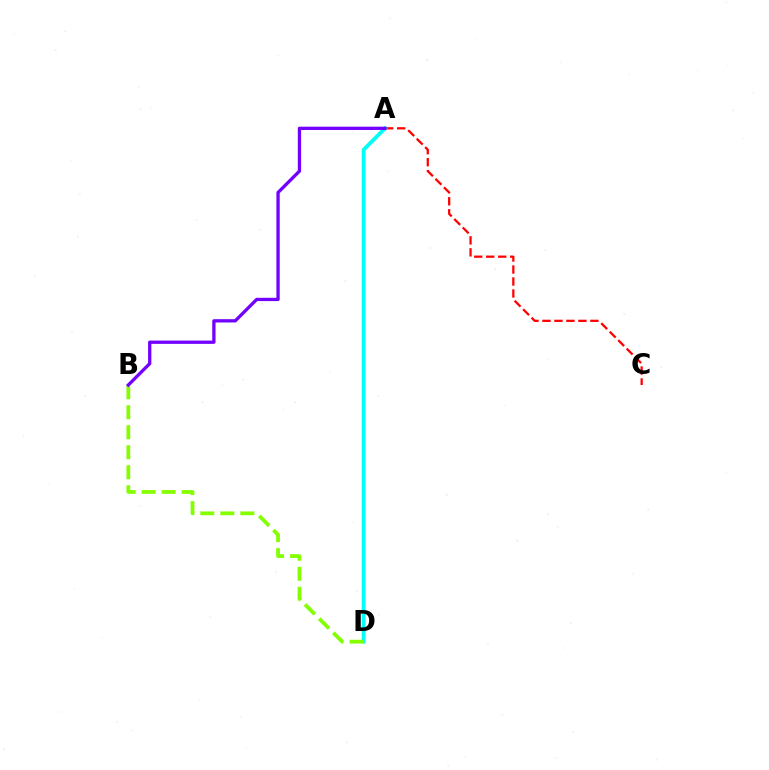{('A', 'C'): [{'color': '#ff0000', 'line_style': 'dashed', 'thickness': 1.63}], ('A', 'D'): [{'color': '#00fff6', 'line_style': 'solid', 'thickness': 2.74}], ('B', 'D'): [{'color': '#84ff00', 'line_style': 'dashed', 'thickness': 2.72}], ('A', 'B'): [{'color': '#7200ff', 'line_style': 'solid', 'thickness': 2.37}]}